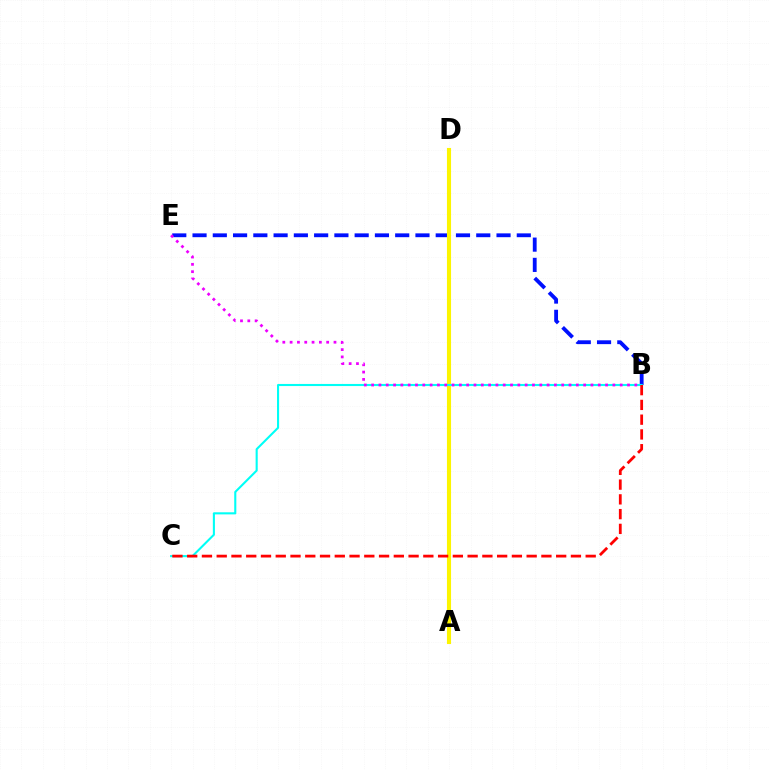{('A', 'D'): [{'color': '#08ff00', 'line_style': 'dashed', 'thickness': 1.89}, {'color': '#fcf500', 'line_style': 'solid', 'thickness': 2.95}], ('B', 'E'): [{'color': '#0010ff', 'line_style': 'dashed', 'thickness': 2.75}, {'color': '#ee00ff', 'line_style': 'dotted', 'thickness': 1.99}], ('B', 'C'): [{'color': '#00fff6', 'line_style': 'solid', 'thickness': 1.51}, {'color': '#ff0000', 'line_style': 'dashed', 'thickness': 2.01}]}